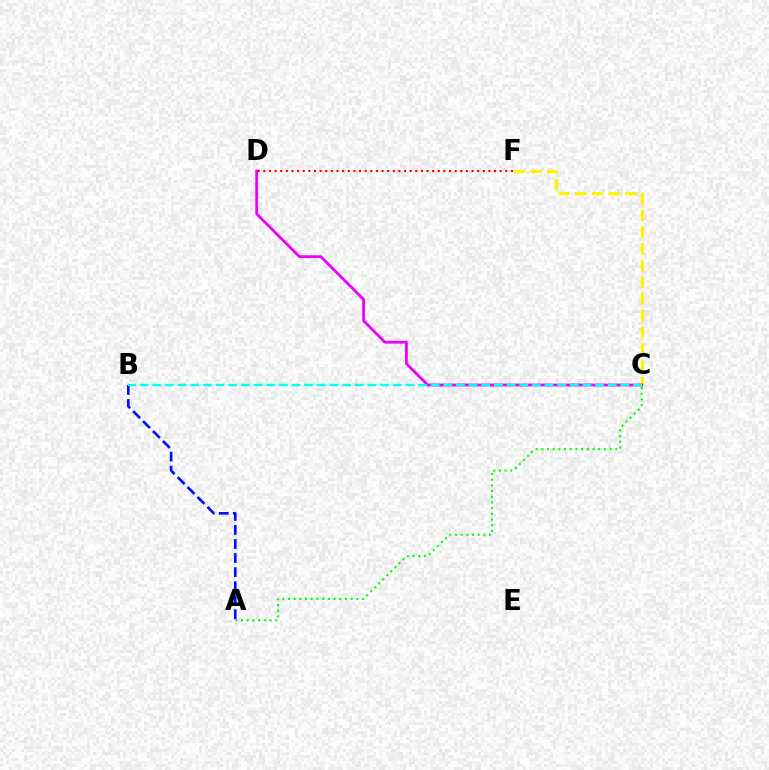{('C', 'F'): [{'color': '#fcf500', 'line_style': 'dashed', 'thickness': 2.27}], ('A', 'B'): [{'color': '#0010ff', 'line_style': 'dashed', 'thickness': 1.91}], ('C', 'D'): [{'color': '#ee00ff', 'line_style': 'solid', 'thickness': 2.02}], ('A', 'C'): [{'color': '#08ff00', 'line_style': 'dotted', 'thickness': 1.55}], ('D', 'F'): [{'color': '#ff0000', 'line_style': 'dotted', 'thickness': 1.53}], ('B', 'C'): [{'color': '#00fff6', 'line_style': 'dashed', 'thickness': 1.72}]}